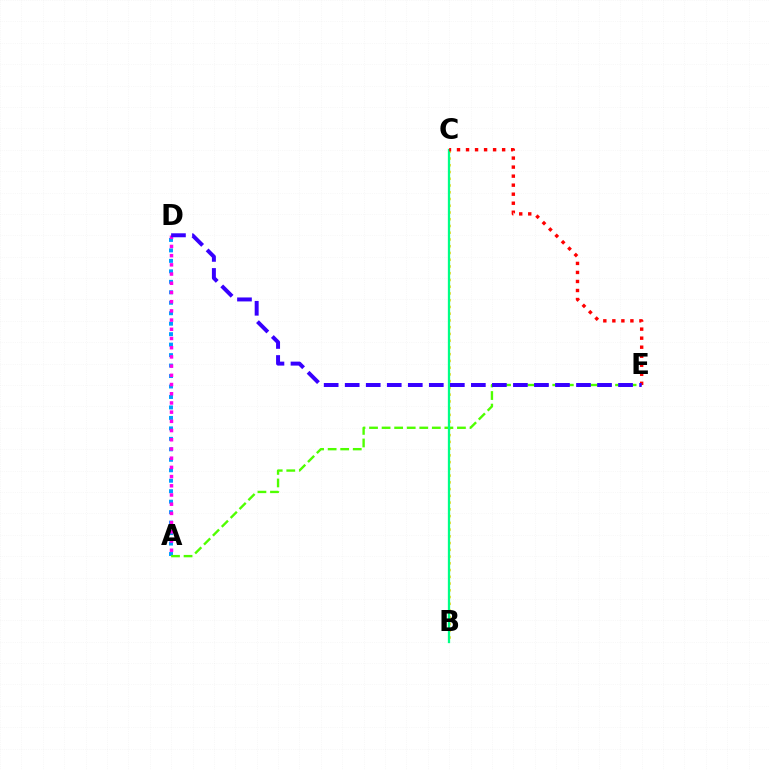{('A', 'D'): [{'color': '#009eff', 'line_style': 'dotted', 'thickness': 2.84}, {'color': '#ff00ed', 'line_style': 'dotted', 'thickness': 2.5}], ('B', 'C'): [{'color': '#ffd500', 'line_style': 'dotted', 'thickness': 1.83}, {'color': '#00ff86', 'line_style': 'solid', 'thickness': 1.64}], ('A', 'E'): [{'color': '#4fff00', 'line_style': 'dashed', 'thickness': 1.71}], ('C', 'E'): [{'color': '#ff0000', 'line_style': 'dotted', 'thickness': 2.45}], ('D', 'E'): [{'color': '#3700ff', 'line_style': 'dashed', 'thickness': 2.86}]}